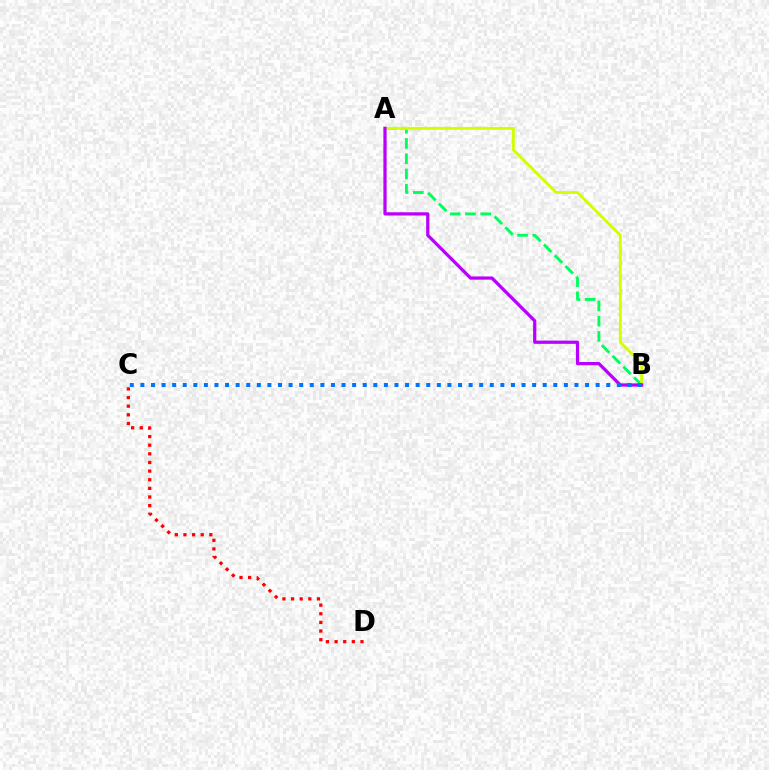{('A', 'B'): [{'color': '#00ff5c', 'line_style': 'dashed', 'thickness': 2.07}, {'color': '#d1ff00', 'line_style': 'solid', 'thickness': 2.07}, {'color': '#b900ff', 'line_style': 'solid', 'thickness': 2.33}], ('B', 'C'): [{'color': '#0074ff', 'line_style': 'dotted', 'thickness': 2.88}], ('C', 'D'): [{'color': '#ff0000', 'line_style': 'dotted', 'thickness': 2.34}]}